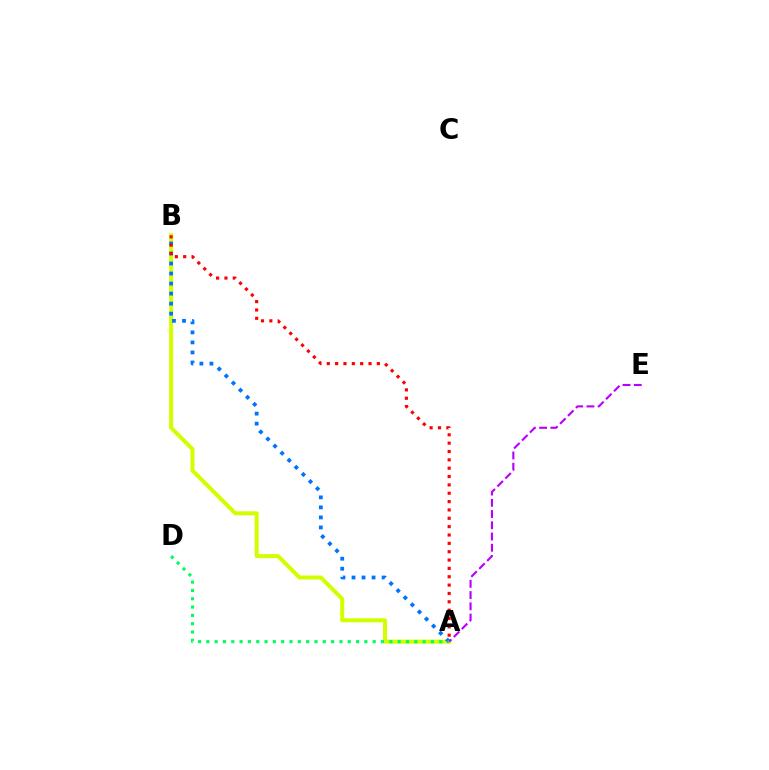{('A', 'B'): [{'color': '#d1ff00', 'line_style': 'solid', 'thickness': 2.91}, {'color': '#0074ff', 'line_style': 'dotted', 'thickness': 2.72}, {'color': '#ff0000', 'line_style': 'dotted', 'thickness': 2.27}], ('A', 'D'): [{'color': '#00ff5c', 'line_style': 'dotted', 'thickness': 2.26}], ('A', 'E'): [{'color': '#b900ff', 'line_style': 'dashed', 'thickness': 1.53}]}